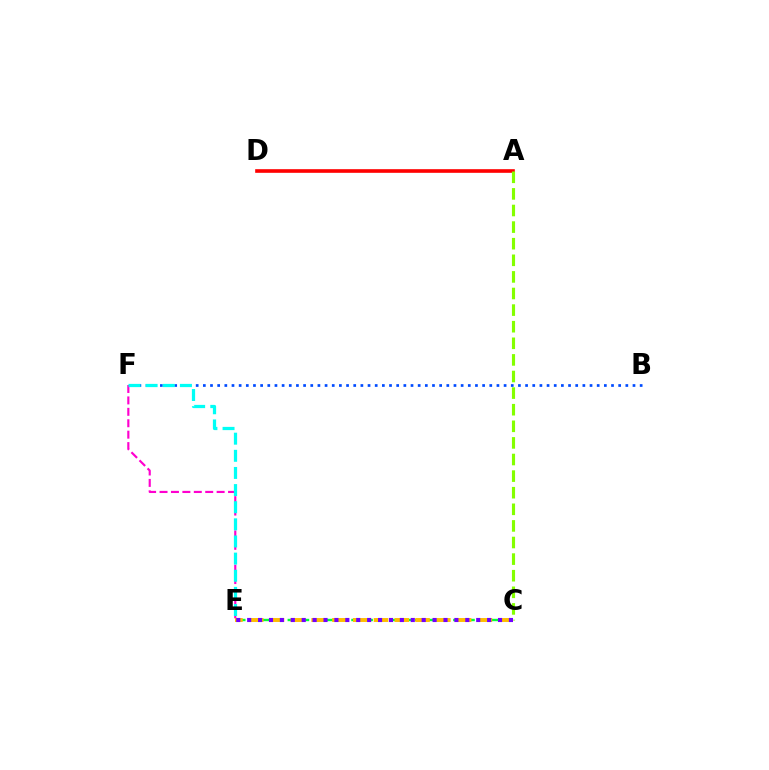{('B', 'F'): [{'color': '#004bff', 'line_style': 'dotted', 'thickness': 1.95}], ('A', 'D'): [{'color': '#ff0000', 'line_style': 'solid', 'thickness': 2.62}], ('E', 'F'): [{'color': '#ff00cf', 'line_style': 'dashed', 'thickness': 1.55}, {'color': '#00fff6', 'line_style': 'dashed', 'thickness': 2.33}], ('C', 'E'): [{'color': '#00ff39', 'line_style': 'dashed', 'thickness': 1.73}, {'color': '#ffbd00', 'line_style': 'dashed', 'thickness': 2.82}, {'color': '#7200ff', 'line_style': 'dotted', 'thickness': 2.96}], ('A', 'C'): [{'color': '#84ff00', 'line_style': 'dashed', 'thickness': 2.26}]}